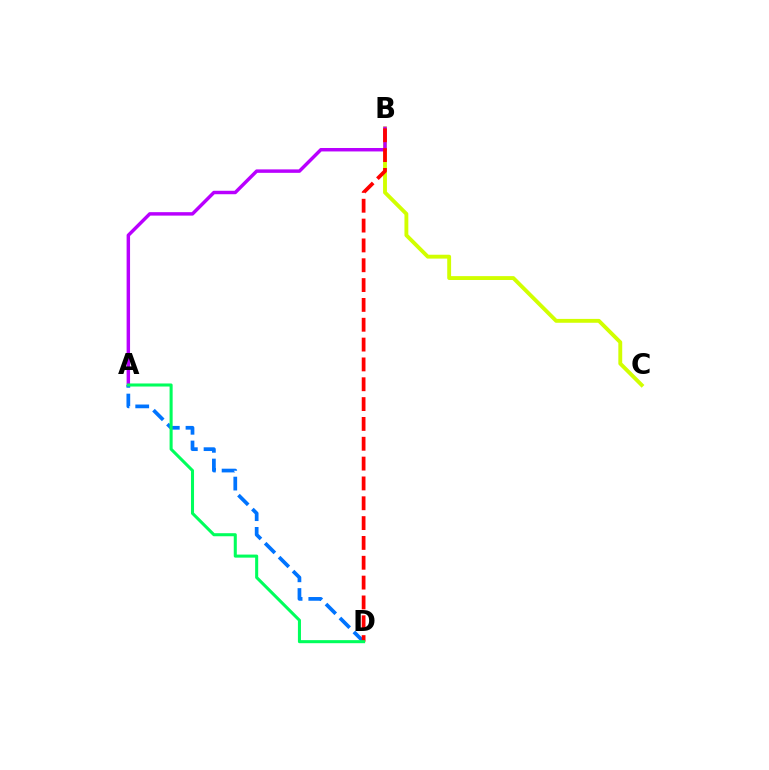{('B', 'C'): [{'color': '#d1ff00', 'line_style': 'solid', 'thickness': 2.79}], ('A', 'B'): [{'color': '#b900ff', 'line_style': 'solid', 'thickness': 2.48}], ('A', 'D'): [{'color': '#0074ff', 'line_style': 'dashed', 'thickness': 2.68}, {'color': '#00ff5c', 'line_style': 'solid', 'thickness': 2.2}], ('B', 'D'): [{'color': '#ff0000', 'line_style': 'dashed', 'thickness': 2.69}]}